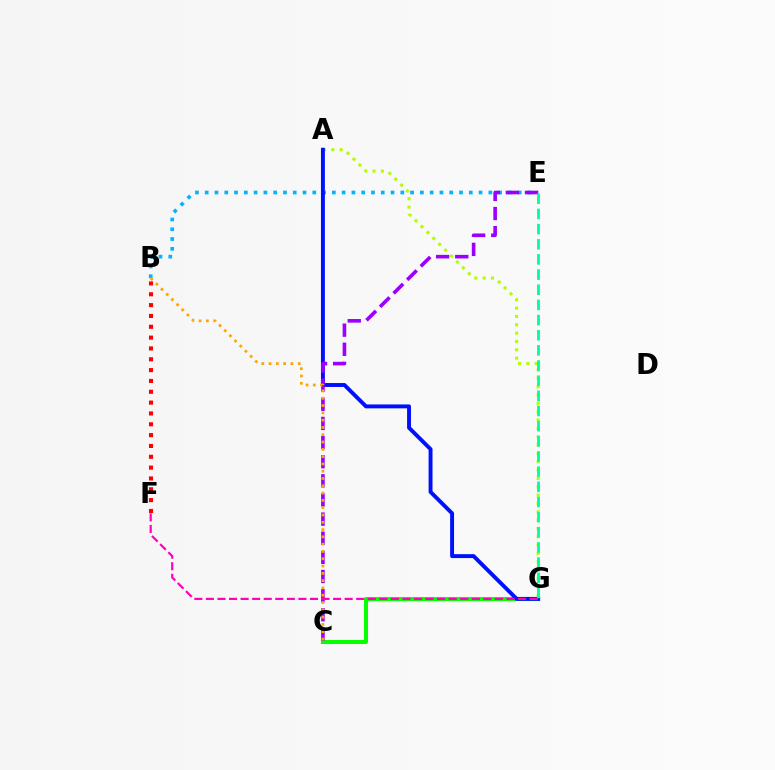{('B', 'E'): [{'color': '#00b5ff', 'line_style': 'dotted', 'thickness': 2.66}], ('A', 'G'): [{'color': '#b3ff00', 'line_style': 'dotted', 'thickness': 2.27}, {'color': '#0010ff', 'line_style': 'solid', 'thickness': 2.82}], ('C', 'G'): [{'color': '#08ff00', 'line_style': 'solid', 'thickness': 2.91}], ('C', 'E'): [{'color': '#9b00ff', 'line_style': 'dashed', 'thickness': 2.6}], ('F', 'G'): [{'color': '#ff00bd', 'line_style': 'dashed', 'thickness': 1.57}], ('B', 'C'): [{'color': '#ffa500', 'line_style': 'dotted', 'thickness': 1.98}], ('E', 'G'): [{'color': '#00ff9d', 'line_style': 'dashed', 'thickness': 2.06}], ('B', 'F'): [{'color': '#ff0000', 'line_style': 'dotted', 'thickness': 2.94}]}